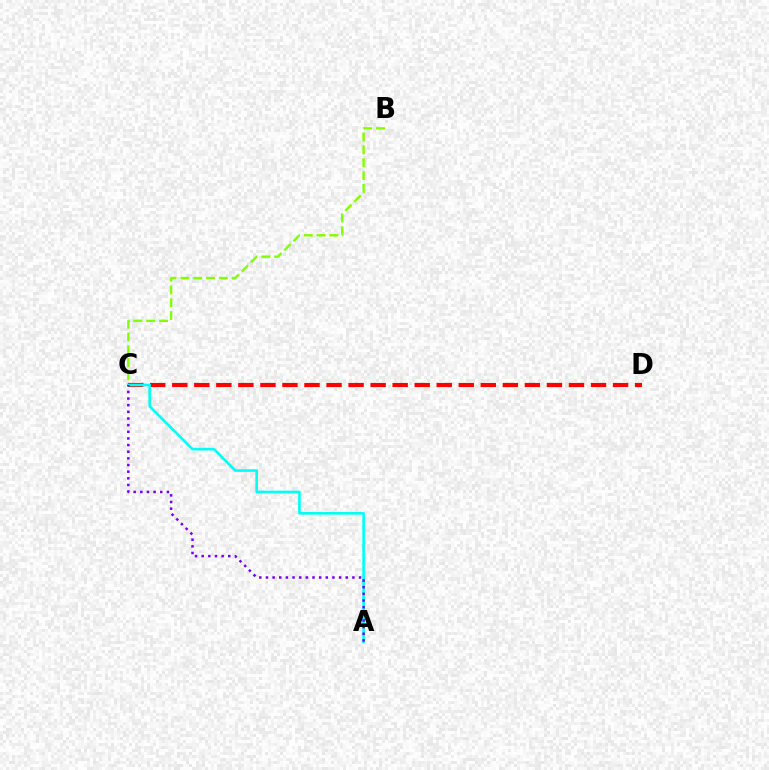{('B', 'C'): [{'color': '#84ff00', 'line_style': 'dashed', 'thickness': 1.74}], ('C', 'D'): [{'color': '#ff0000', 'line_style': 'dashed', 'thickness': 2.99}], ('A', 'C'): [{'color': '#00fff6', 'line_style': 'solid', 'thickness': 1.89}, {'color': '#7200ff', 'line_style': 'dotted', 'thickness': 1.81}]}